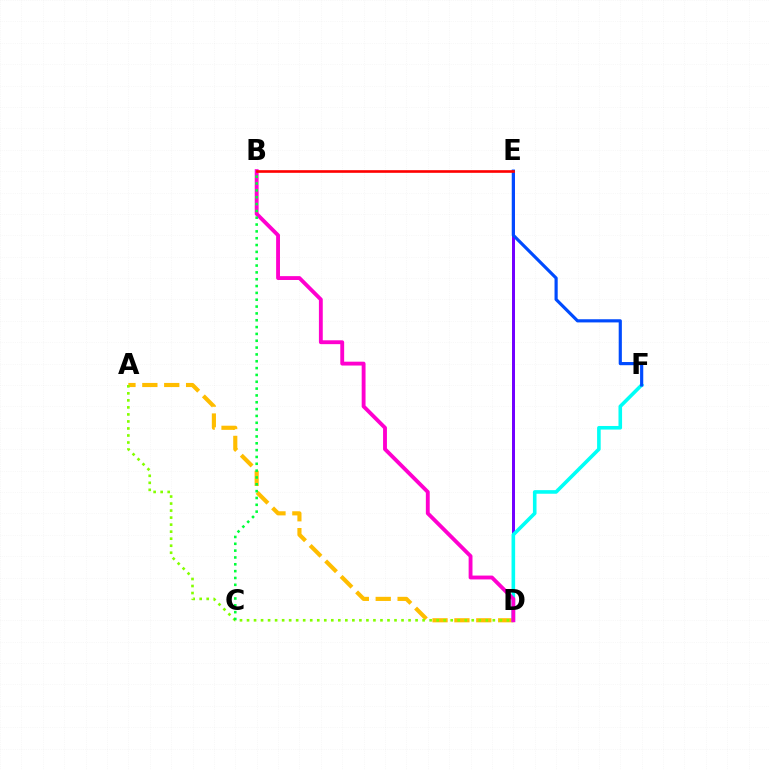{('D', 'E'): [{'color': '#7200ff', 'line_style': 'solid', 'thickness': 2.15}], ('A', 'D'): [{'color': '#ffbd00', 'line_style': 'dashed', 'thickness': 2.97}, {'color': '#84ff00', 'line_style': 'dotted', 'thickness': 1.91}], ('D', 'F'): [{'color': '#00fff6', 'line_style': 'solid', 'thickness': 2.59}], ('B', 'D'): [{'color': '#ff00cf', 'line_style': 'solid', 'thickness': 2.78}], ('B', 'C'): [{'color': '#00ff39', 'line_style': 'dotted', 'thickness': 1.86}], ('E', 'F'): [{'color': '#004bff', 'line_style': 'solid', 'thickness': 2.28}], ('B', 'E'): [{'color': '#ff0000', 'line_style': 'solid', 'thickness': 1.9}]}